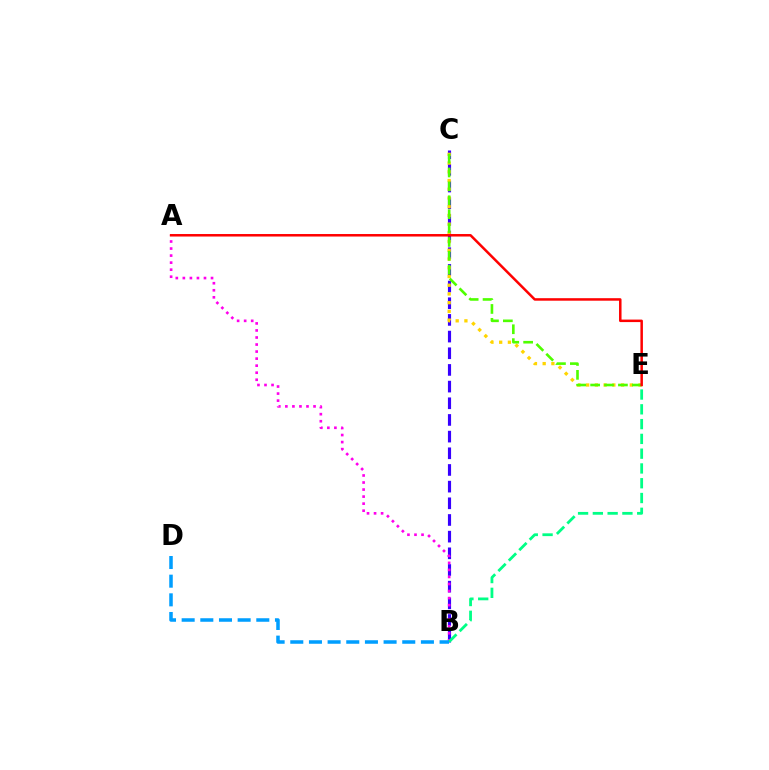{('B', 'C'): [{'color': '#3700ff', 'line_style': 'dashed', 'thickness': 2.26}], ('C', 'E'): [{'color': '#ffd500', 'line_style': 'dotted', 'thickness': 2.37}, {'color': '#4fff00', 'line_style': 'dashed', 'thickness': 1.89}], ('A', 'B'): [{'color': '#ff00ed', 'line_style': 'dotted', 'thickness': 1.91}], ('B', 'E'): [{'color': '#00ff86', 'line_style': 'dashed', 'thickness': 2.01}], ('B', 'D'): [{'color': '#009eff', 'line_style': 'dashed', 'thickness': 2.54}], ('A', 'E'): [{'color': '#ff0000', 'line_style': 'solid', 'thickness': 1.8}]}